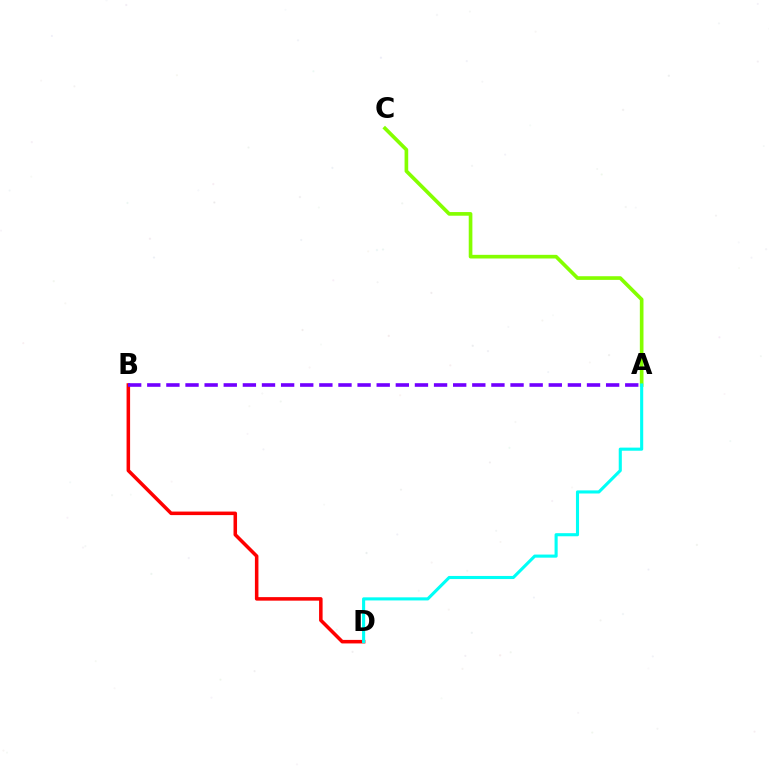{('B', 'D'): [{'color': '#ff0000', 'line_style': 'solid', 'thickness': 2.54}], ('A', 'C'): [{'color': '#84ff00', 'line_style': 'solid', 'thickness': 2.63}], ('A', 'B'): [{'color': '#7200ff', 'line_style': 'dashed', 'thickness': 2.6}], ('A', 'D'): [{'color': '#00fff6', 'line_style': 'solid', 'thickness': 2.23}]}